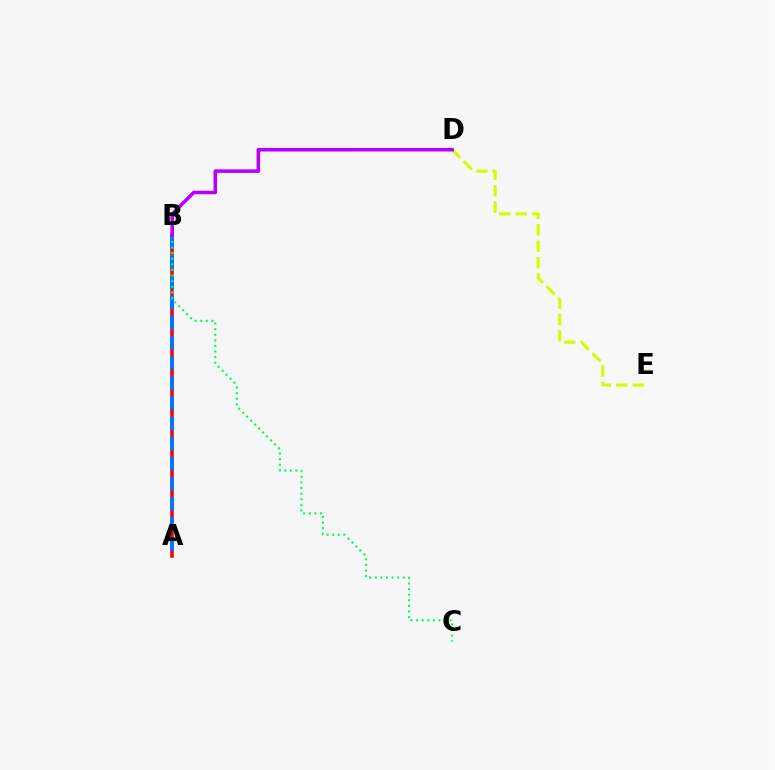{('A', 'B'): [{'color': '#ff0000', 'line_style': 'solid', 'thickness': 2.57}, {'color': '#0074ff', 'line_style': 'dashed', 'thickness': 2.74}], ('D', 'E'): [{'color': '#d1ff00', 'line_style': 'dashed', 'thickness': 2.23}], ('B', 'C'): [{'color': '#00ff5c', 'line_style': 'dotted', 'thickness': 1.52}], ('B', 'D'): [{'color': '#b900ff', 'line_style': 'solid', 'thickness': 2.56}]}